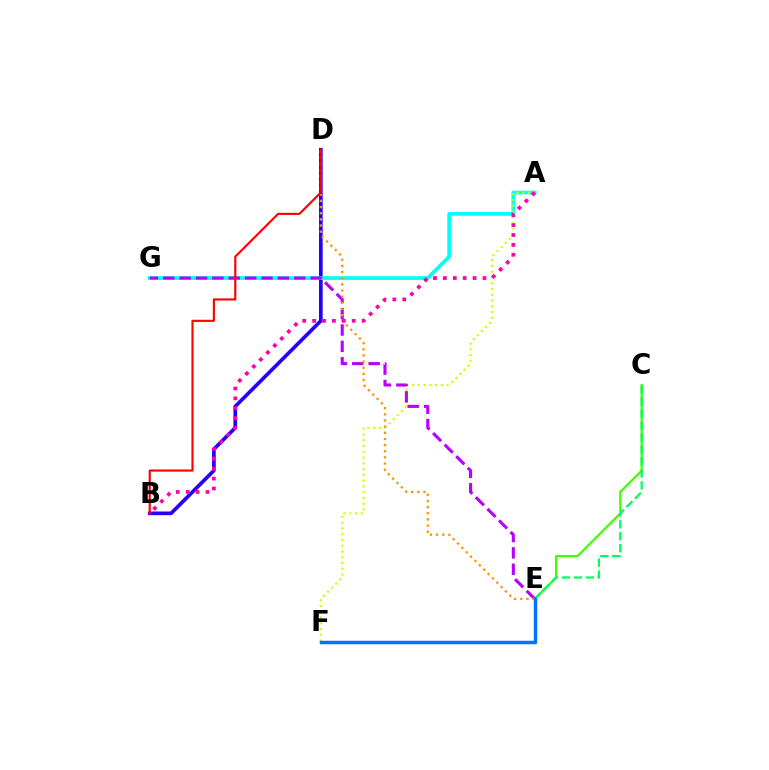{('B', 'D'): [{'color': '#2500ff', 'line_style': 'solid', 'thickness': 2.64}, {'color': '#ff0000', 'line_style': 'solid', 'thickness': 1.54}], ('A', 'G'): [{'color': '#00fff6', 'line_style': 'solid', 'thickness': 2.67}], ('C', 'E'): [{'color': '#3dff00', 'line_style': 'solid', 'thickness': 1.57}, {'color': '#00ff5c', 'line_style': 'dashed', 'thickness': 1.62}], ('A', 'F'): [{'color': '#d1ff00', 'line_style': 'dotted', 'thickness': 1.57}], ('E', 'G'): [{'color': '#b900ff', 'line_style': 'dashed', 'thickness': 2.22}], ('D', 'E'): [{'color': '#ff9400', 'line_style': 'dotted', 'thickness': 1.67}], ('A', 'B'): [{'color': '#ff00ac', 'line_style': 'dotted', 'thickness': 2.69}], ('E', 'F'): [{'color': '#0074ff', 'line_style': 'solid', 'thickness': 2.51}]}